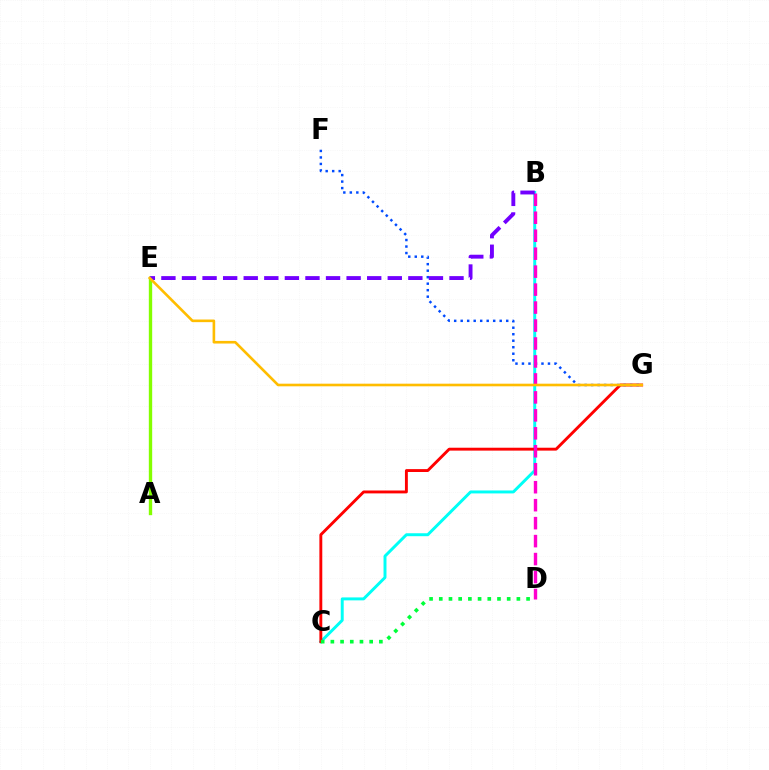{('B', 'C'): [{'color': '#00fff6', 'line_style': 'solid', 'thickness': 2.13}], ('A', 'E'): [{'color': '#84ff00', 'line_style': 'solid', 'thickness': 2.42}], ('C', 'G'): [{'color': '#ff0000', 'line_style': 'solid', 'thickness': 2.08}], ('F', 'G'): [{'color': '#004bff', 'line_style': 'dotted', 'thickness': 1.77}], ('C', 'D'): [{'color': '#00ff39', 'line_style': 'dotted', 'thickness': 2.64}], ('B', 'D'): [{'color': '#ff00cf', 'line_style': 'dashed', 'thickness': 2.44}], ('B', 'E'): [{'color': '#7200ff', 'line_style': 'dashed', 'thickness': 2.8}], ('E', 'G'): [{'color': '#ffbd00', 'line_style': 'solid', 'thickness': 1.89}]}